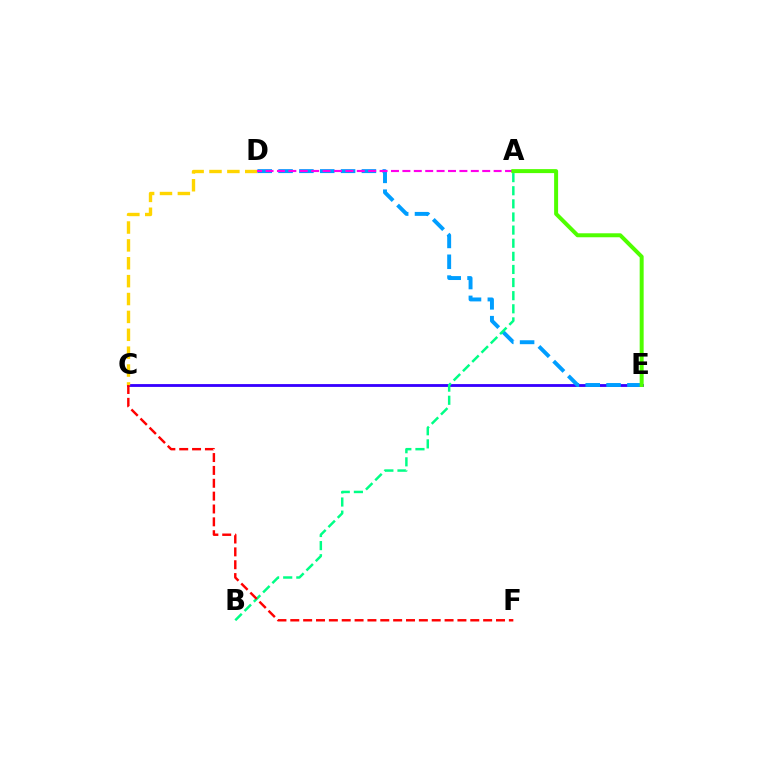{('C', 'E'): [{'color': '#3700ff', 'line_style': 'solid', 'thickness': 2.04}], ('C', 'D'): [{'color': '#ffd500', 'line_style': 'dashed', 'thickness': 2.43}], ('D', 'E'): [{'color': '#009eff', 'line_style': 'dashed', 'thickness': 2.83}], ('A', 'B'): [{'color': '#00ff86', 'line_style': 'dashed', 'thickness': 1.78}], ('A', 'D'): [{'color': '#ff00ed', 'line_style': 'dashed', 'thickness': 1.55}], ('A', 'E'): [{'color': '#4fff00', 'line_style': 'solid', 'thickness': 2.86}], ('C', 'F'): [{'color': '#ff0000', 'line_style': 'dashed', 'thickness': 1.75}]}